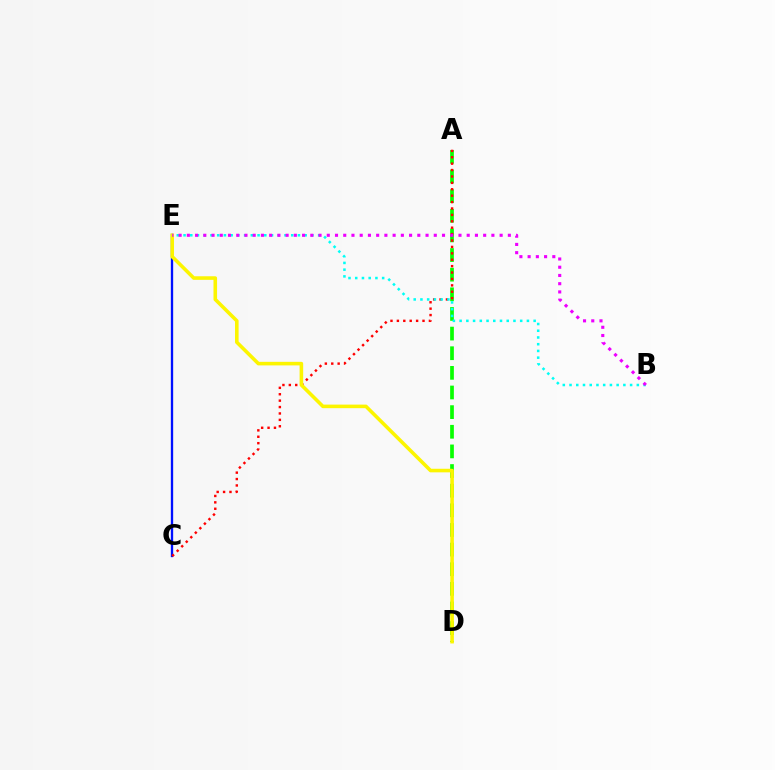{('A', 'D'): [{'color': '#08ff00', 'line_style': 'dashed', 'thickness': 2.67}], ('C', 'E'): [{'color': '#0010ff', 'line_style': 'solid', 'thickness': 1.67}], ('A', 'C'): [{'color': '#ff0000', 'line_style': 'dotted', 'thickness': 1.74}], ('D', 'E'): [{'color': '#fcf500', 'line_style': 'solid', 'thickness': 2.57}], ('B', 'E'): [{'color': '#00fff6', 'line_style': 'dotted', 'thickness': 1.83}, {'color': '#ee00ff', 'line_style': 'dotted', 'thickness': 2.24}]}